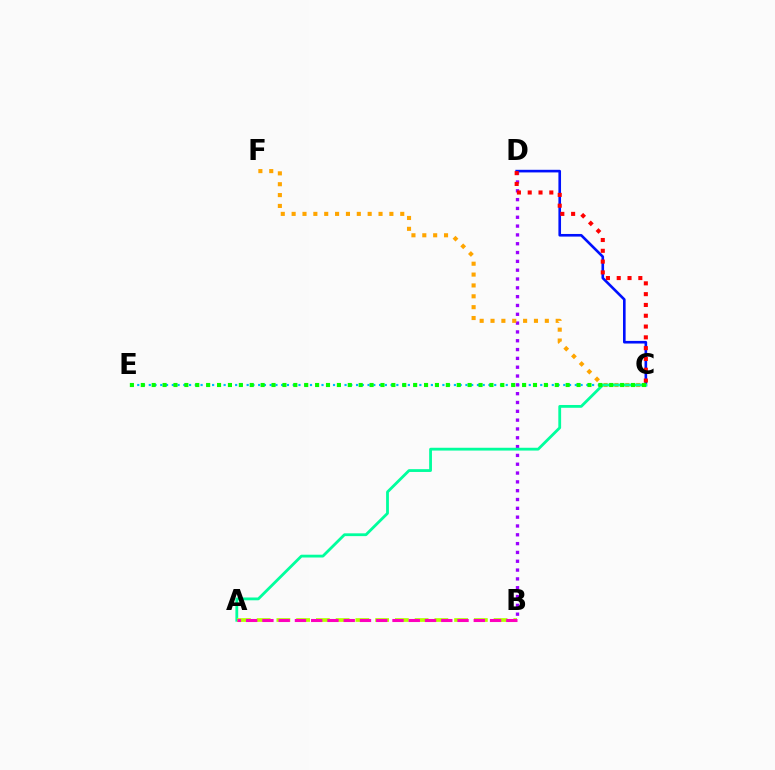{('C', 'E'): [{'color': '#00b5ff', 'line_style': 'dotted', 'thickness': 1.56}, {'color': '#08ff00', 'line_style': 'dotted', 'thickness': 2.96}], ('B', 'D'): [{'color': '#9b00ff', 'line_style': 'dotted', 'thickness': 2.4}], ('C', 'F'): [{'color': '#ffa500', 'line_style': 'dotted', 'thickness': 2.95}], ('C', 'D'): [{'color': '#0010ff', 'line_style': 'solid', 'thickness': 1.89}, {'color': '#ff0000', 'line_style': 'dotted', 'thickness': 2.93}], ('A', 'C'): [{'color': '#00ff9d', 'line_style': 'solid', 'thickness': 2.02}], ('A', 'B'): [{'color': '#b3ff00', 'line_style': 'dashed', 'thickness': 2.68}, {'color': '#ff00bd', 'line_style': 'dashed', 'thickness': 2.21}]}